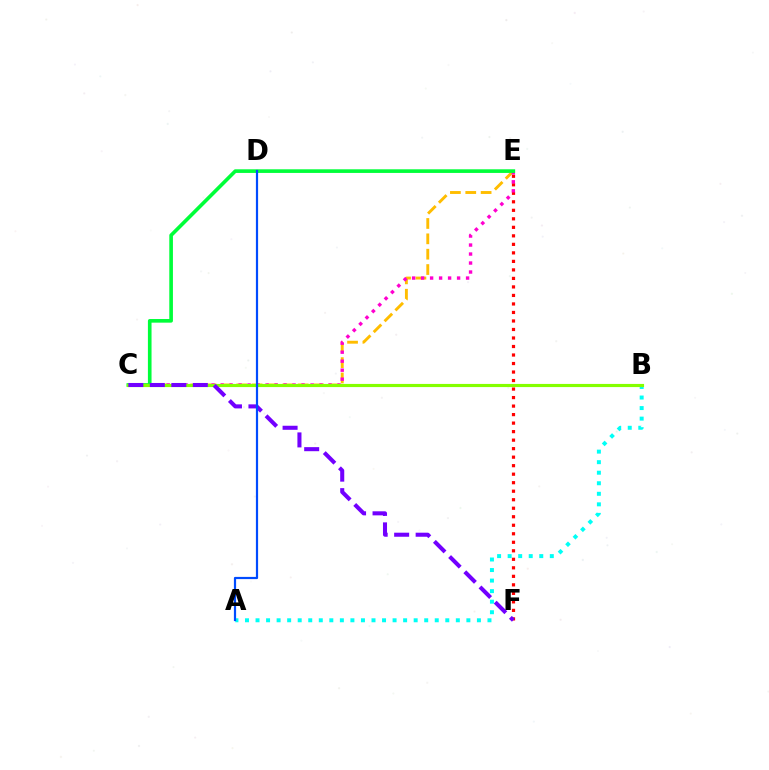{('E', 'F'): [{'color': '#ff0000', 'line_style': 'dotted', 'thickness': 2.31}], ('C', 'E'): [{'color': '#ffbd00', 'line_style': 'dashed', 'thickness': 2.09}, {'color': '#ff00cf', 'line_style': 'dotted', 'thickness': 2.44}, {'color': '#00ff39', 'line_style': 'solid', 'thickness': 2.62}], ('A', 'B'): [{'color': '#00fff6', 'line_style': 'dotted', 'thickness': 2.86}], ('B', 'C'): [{'color': '#84ff00', 'line_style': 'solid', 'thickness': 2.26}], ('C', 'F'): [{'color': '#7200ff', 'line_style': 'dashed', 'thickness': 2.92}], ('A', 'D'): [{'color': '#004bff', 'line_style': 'solid', 'thickness': 1.58}]}